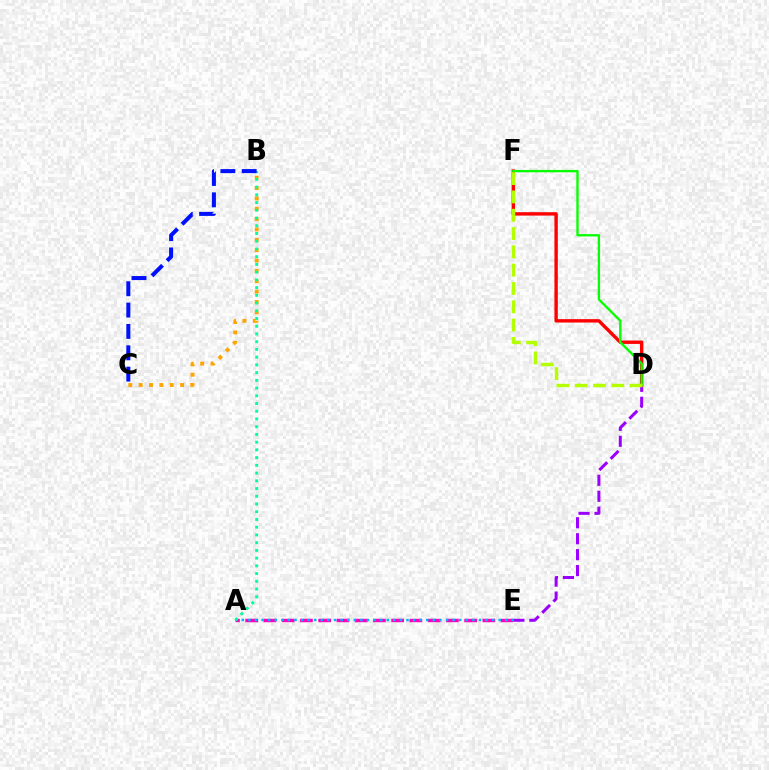{('B', 'C'): [{'color': '#ffa500', 'line_style': 'dotted', 'thickness': 2.81}, {'color': '#0010ff', 'line_style': 'dashed', 'thickness': 2.9}], ('D', 'E'): [{'color': '#9b00ff', 'line_style': 'dashed', 'thickness': 2.17}], ('D', 'F'): [{'color': '#ff0000', 'line_style': 'solid', 'thickness': 2.44}, {'color': '#08ff00', 'line_style': 'solid', 'thickness': 1.7}, {'color': '#b3ff00', 'line_style': 'dashed', 'thickness': 2.49}], ('A', 'E'): [{'color': '#ff00bd', 'line_style': 'dashed', 'thickness': 2.48}, {'color': '#00b5ff', 'line_style': 'dotted', 'thickness': 1.79}], ('A', 'B'): [{'color': '#00ff9d', 'line_style': 'dotted', 'thickness': 2.1}]}